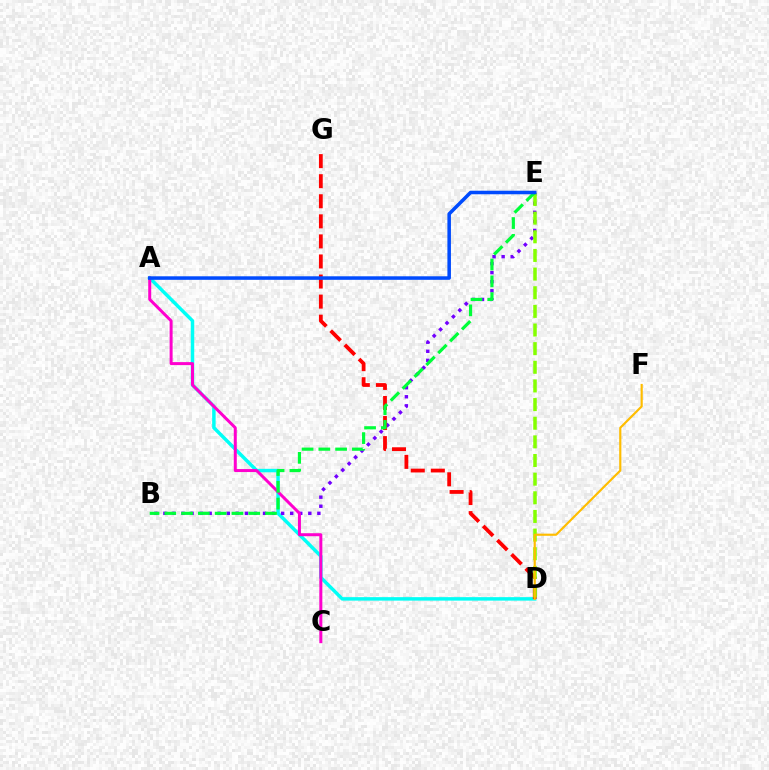{('A', 'D'): [{'color': '#00fff6', 'line_style': 'solid', 'thickness': 2.5}], ('B', 'E'): [{'color': '#7200ff', 'line_style': 'dotted', 'thickness': 2.46}, {'color': '#00ff39', 'line_style': 'dashed', 'thickness': 2.28}], ('D', 'G'): [{'color': '#ff0000', 'line_style': 'dashed', 'thickness': 2.73}], ('D', 'E'): [{'color': '#84ff00', 'line_style': 'dashed', 'thickness': 2.53}], ('A', 'C'): [{'color': '#ff00cf', 'line_style': 'solid', 'thickness': 2.16}], ('D', 'F'): [{'color': '#ffbd00', 'line_style': 'solid', 'thickness': 1.56}], ('A', 'E'): [{'color': '#004bff', 'line_style': 'solid', 'thickness': 2.54}]}